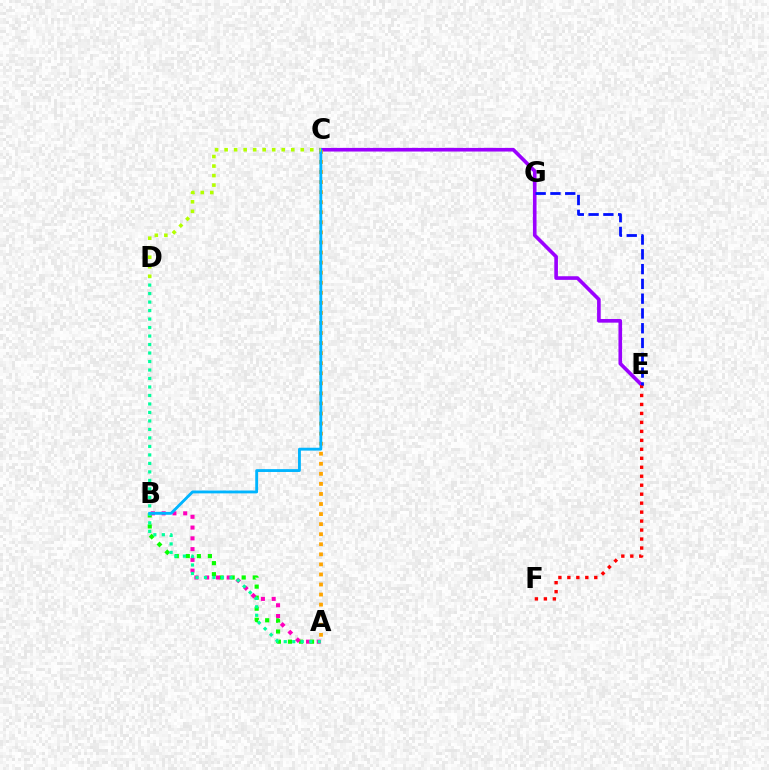{('A', 'B'): [{'color': '#08ff00', 'line_style': 'dotted', 'thickness': 3.0}, {'color': '#ff00bd', 'line_style': 'dotted', 'thickness': 2.93}], ('C', 'E'): [{'color': '#9b00ff', 'line_style': 'solid', 'thickness': 2.61}], ('A', 'D'): [{'color': '#00ff9d', 'line_style': 'dotted', 'thickness': 2.31}], ('A', 'C'): [{'color': '#ffa500', 'line_style': 'dotted', 'thickness': 2.73}], ('E', 'F'): [{'color': '#ff0000', 'line_style': 'dotted', 'thickness': 2.44}], ('E', 'G'): [{'color': '#0010ff', 'line_style': 'dashed', 'thickness': 2.01}], ('B', 'C'): [{'color': '#00b5ff', 'line_style': 'solid', 'thickness': 2.05}], ('C', 'D'): [{'color': '#b3ff00', 'line_style': 'dotted', 'thickness': 2.59}]}